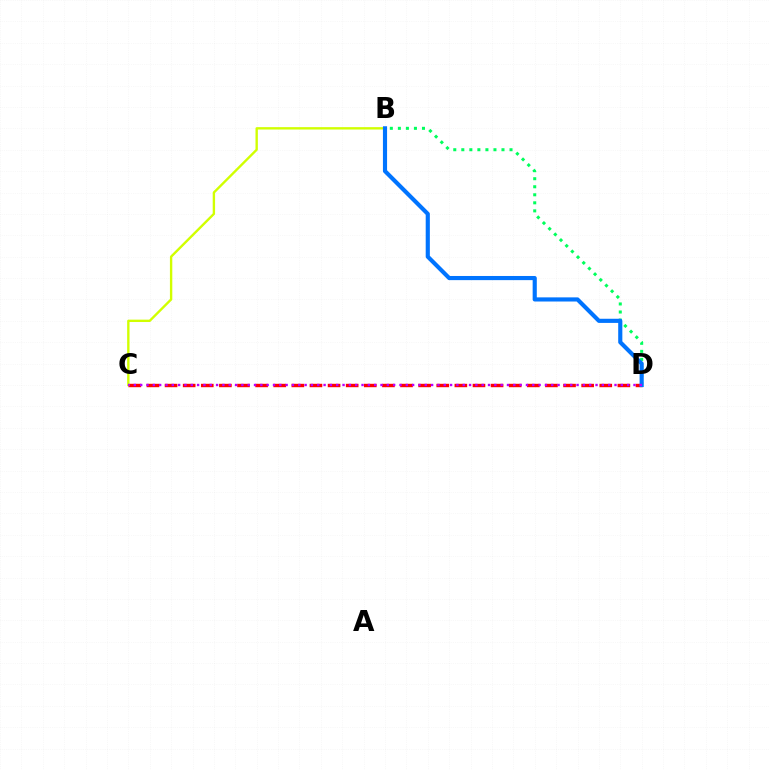{('B', 'D'): [{'color': '#00ff5c', 'line_style': 'dotted', 'thickness': 2.18}, {'color': '#0074ff', 'line_style': 'solid', 'thickness': 2.98}], ('C', 'D'): [{'color': '#ff0000', 'line_style': 'dashed', 'thickness': 2.46}, {'color': '#b900ff', 'line_style': 'dotted', 'thickness': 1.72}], ('B', 'C'): [{'color': '#d1ff00', 'line_style': 'solid', 'thickness': 1.71}]}